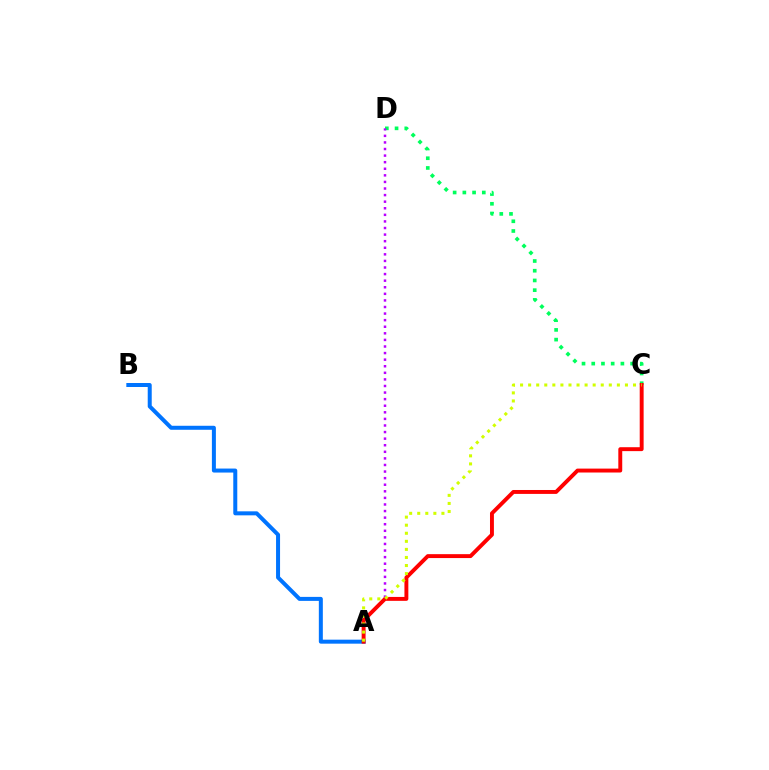{('C', 'D'): [{'color': '#00ff5c', 'line_style': 'dotted', 'thickness': 2.64}], ('A', 'B'): [{'color': '#0074ff', 'line_style': 'solid', 'thickness': 2.88}], ('A', 'D'): [{'color': '#b900ff', 'line_style': 'dotted', 'thickness': 1.79}], ('A', 'C'): [{'color': '#ff0000', 'line_style': 'solid', 'thickness': 2.82}, {'color': '#d1ff00', 'line_style': 'dotted', 'thickness': 2.19}]}